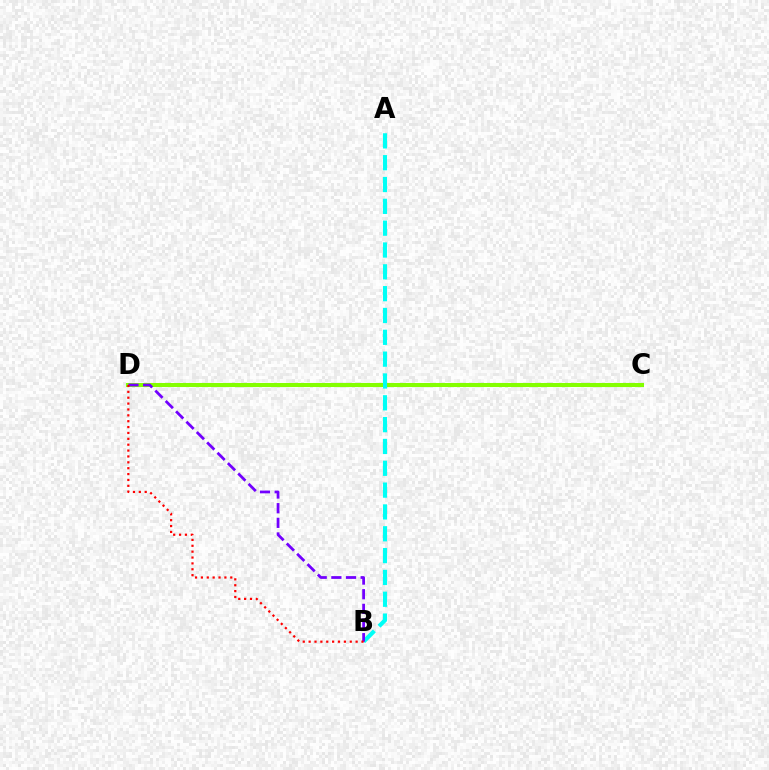{('C', 'D'): [{'color': '#84ff00', 'line_style': 'solid', 'thickness': 2.92}], ('A', 'B'): [{'color': '#00fff6', 'line_style': 'dashed', 'thickness': 2.97}], ('B', 'D'): [{'color': '#7200ff', 'line_style': 'dashed', 'thickness': 1.99}, {'color': '#ff0000', 'line_style': 'dotted', 'thickness': 1.6}]}